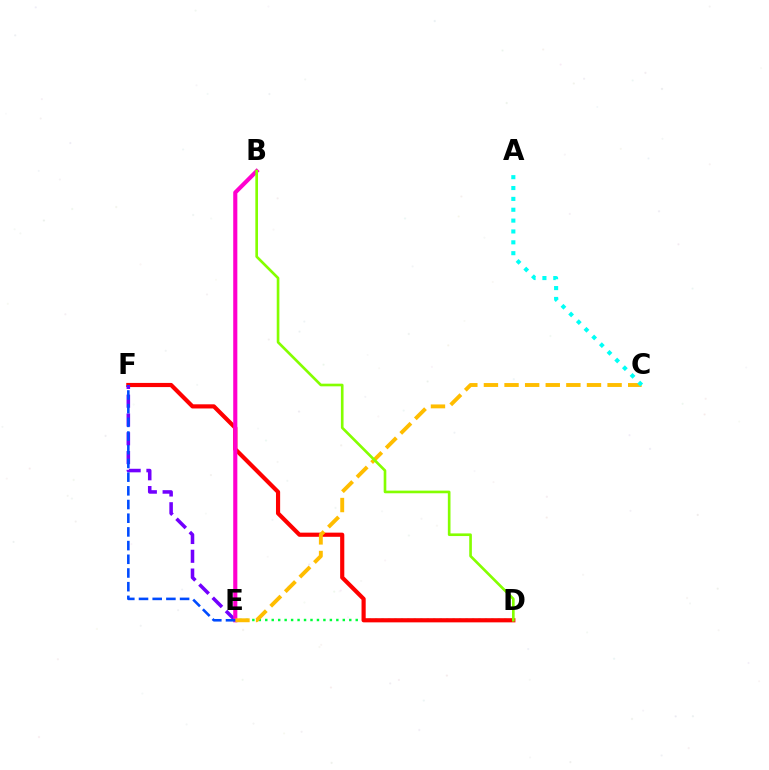{('D', 'E'): [{'color': '#00ff39', 'line_style': 'dotted', 'thickness': 1.76}], ('D', 'F'): [{'color': '#ff0000', 'line_style': 'solid', 'thickness': 2.99}], ('E', 'F'): [{'color': '#7200ff', 'line_style': 'dashed', 'thickness': 2.55}, {'color': '#004bff', 'line_style': 'dashed', 'thickness': 1.86}], ('B', 'E'): [{'color': '#ff00cf', 'line_style': 'solid', 'thickness': 2.96}], ('C', 'E'): [{'color': '#ffbd00', 'line_style': 'dashed', 'thickness': 2.8}], ('B', 'D'): [{'color': '#84ff00', 'line_style': 'solid', 'thickness': 1.91}], ('A', 'C'): [{'color': '#00fff6', 'line_style': 'dotted', 'thickness': 2.95}]}